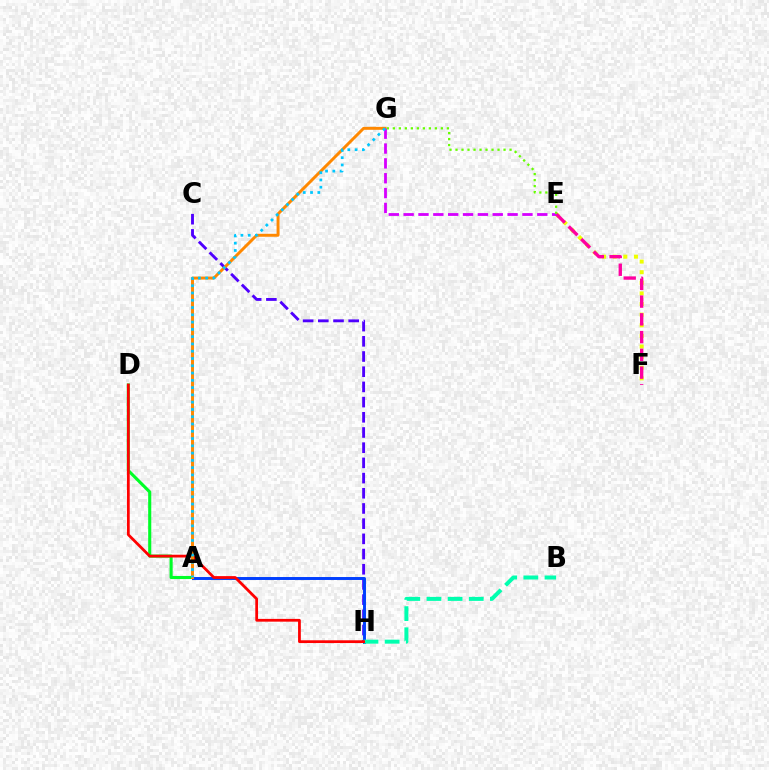{('C', 'H'): [{'color': '#4f00ff', 'line_style': 'dashed', 'thickness': 2.06}], ('A', 'D'): [{'color': '#00ff27', 'line_style': 'solid', 'thickness': 2.23}], ('E', 'F'): [{'color': '#eeff00', 'line_style': 'dotted', 'thickness': 2.88}, {'color': '#ff00a0', 'line_style': 'dashed', 'thickness': 2.41}], ('A', 'H'): [{'color': '#003fff', 'line_style': 'solid', 'thickness': 2.12}], ('B', 'H'): [{'color': '#00ffaf', 'line_style': 'dashed', 'thickness': 2.87}], ('D', 'H'): [{'color': '#ff0000', 'line_style': 'solid', 'thickness': 1.99}], ('A', 'G'): [{'color': '#ff8800', 'line_style': 'solid', 'thickness': 2.12}, {'color': '#00c7ff', 'line_style': 'dotted', 'thickness': 1.98}], ('E', 'G'): [{'color': '#d600ff', 'line_style': 'dashed', 'thickness': 2.02}, {'color': '#66ff00', 'line_style': 'dotted', 'thickness': 1.63}]}